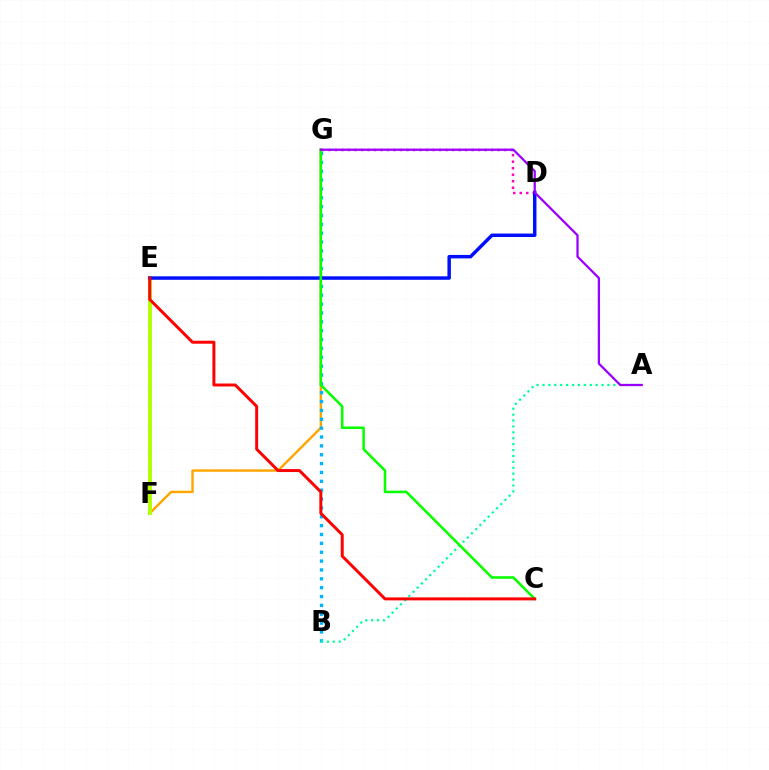{('F', 'G'): [{'color': '#ffa500', 'line_style': 'solid', 'thickness': 1.73}], ('D', 'G'): [{'color': '#ff00bd', 'line_style': 'dotted', 'thickness': 1.77}], ('B', 'G'): [{'color': '#00b5ff', 'line_style': 'dotted', 'thickness': 2.41}], ('E', 'F'): [{'color': '#b3ff00', 'line_style': 'solid', 'thickness': 2.84}], ('D', 'E'): [{'color': '#0010ff', 'line_style': 'solid', 'thickness': 2.5}], ('A', 'B'): [{'color': '#00ff9d', 'line_style': 'dotted', 'thickness': 1.6}], ('C', 'G'): [{'color': '#08ff00', 'line_style': 'solid', 'thickness': 1.84}], ('A', 'G'): [{'color': '#9b00ff', 'line_style': 'solid', 'thickness': 1.63}], ('C', 'E'): [{'color': '#ff0000', 'line_style': 'solid', 'thickness': 2.14}]}